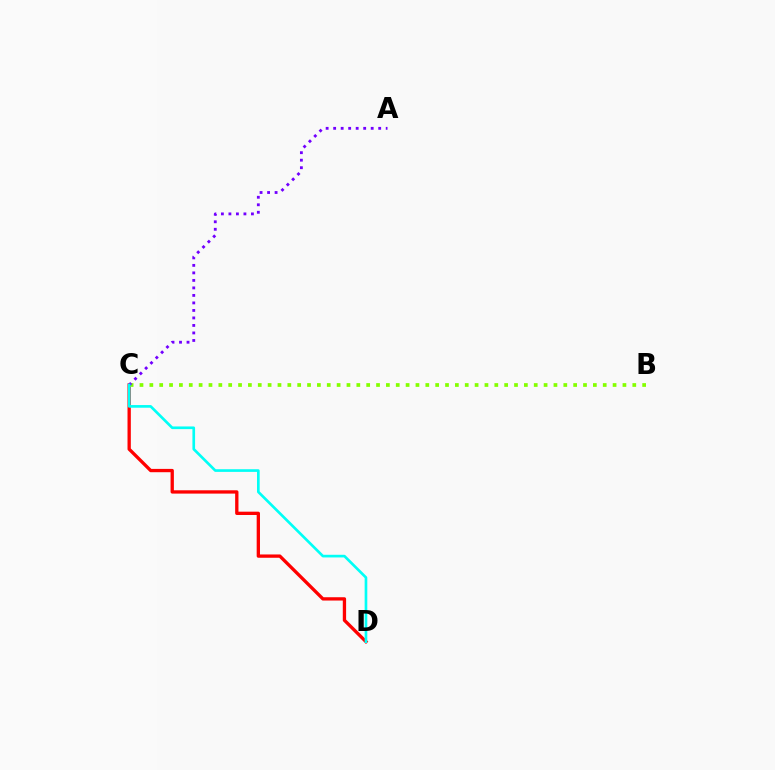{('C', 'D'): [{'color': '#ff0000', 'line_style': 'solid', 'thickness': 2.38}, {'color': '#00fff6', 'line_style': 'solid', 'thickness': 1.91}], ('B', 'C'): [{'color': '#84ff00', 'line_style': 'dotted', 'thickness': 2.68}], ('A', 'C'): [{'color': '#7200ff', 'line_style': 'dotted', 'thickness': 2.04}]}